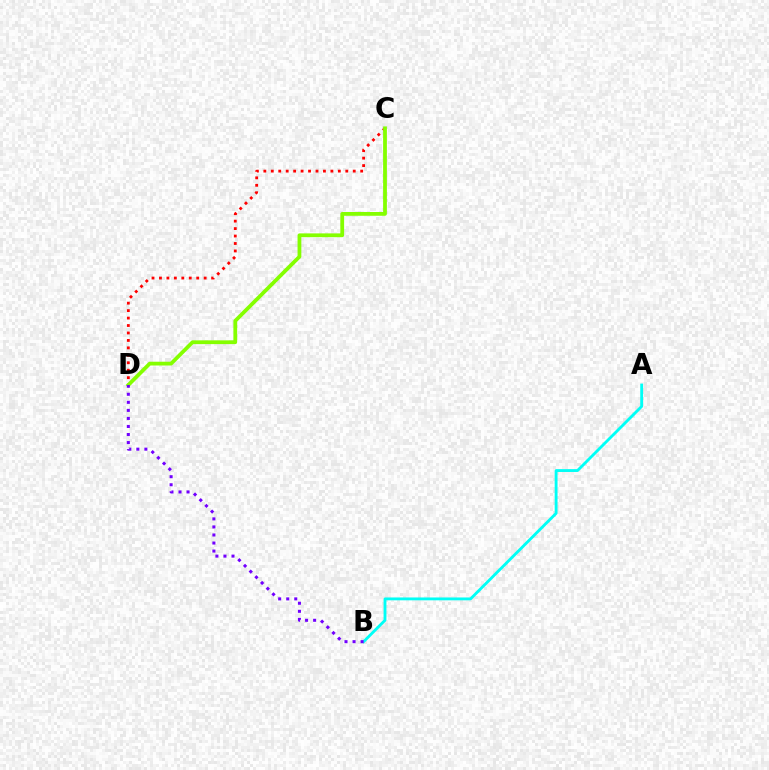{('C', 'D'): [{'color': '#ff0000', 'line_style': 'dotted', 'thickness': 2.02}, {'color': '#84ff00', 'line_style': 'solid', 'thickness': 2.72}], ('A', 'B'): [{'color': '#00fff6', 'line_style': 'solid', 'thickness': 2.05}], ('B', 'D'): [{'color': '#7200ff', 'line_style': 'dotted', 'thickness': 2.19}]}